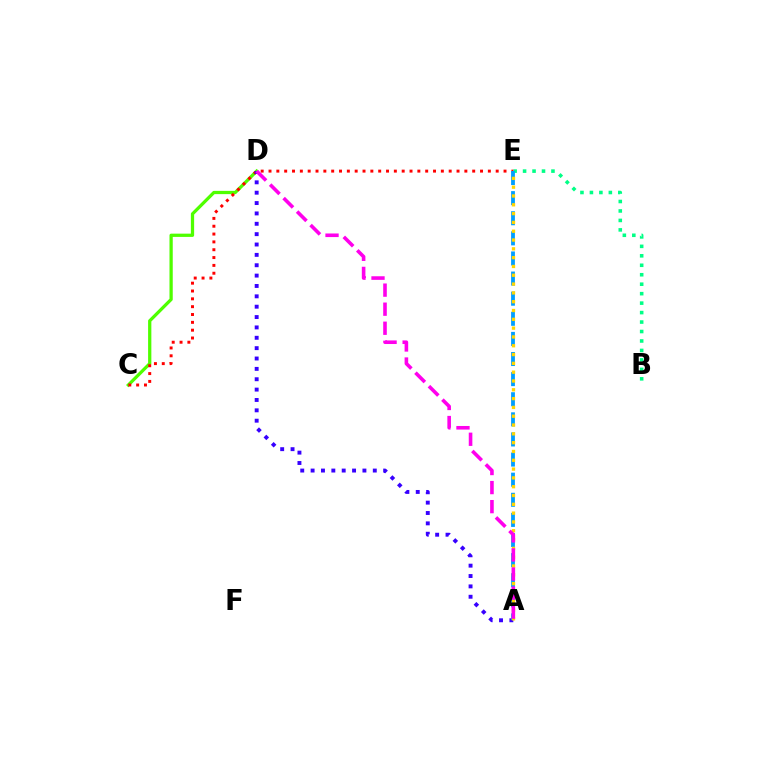{('C', 'D'): [{'color': '#4fff00', 'line_style': 'solid', 'thickness': 2.35}], ('B', 'E'): [{'color': '#00ff86', 'line_style': 'dotted', 'thickness': 2.57}], ('C', 'E'): [{'color': '#ff0000', 'line_style': 'dotted', 'thickness': 2.13}], ('A', 'D'): [{'color': '#3700ff', 'line_style': 'dotted', 'thickness': 2.82}, {'color': '#ff00ed', 'line_style': 'dashed', 'thickness': 2.59}], ('A', 'E'): [{'color': '#009eff', 'line_style': 'dashed', 'thickness': 2.73}, {'color': '#ffd500', 'line_style': 'dotted', 'thickness': 2.39}]}